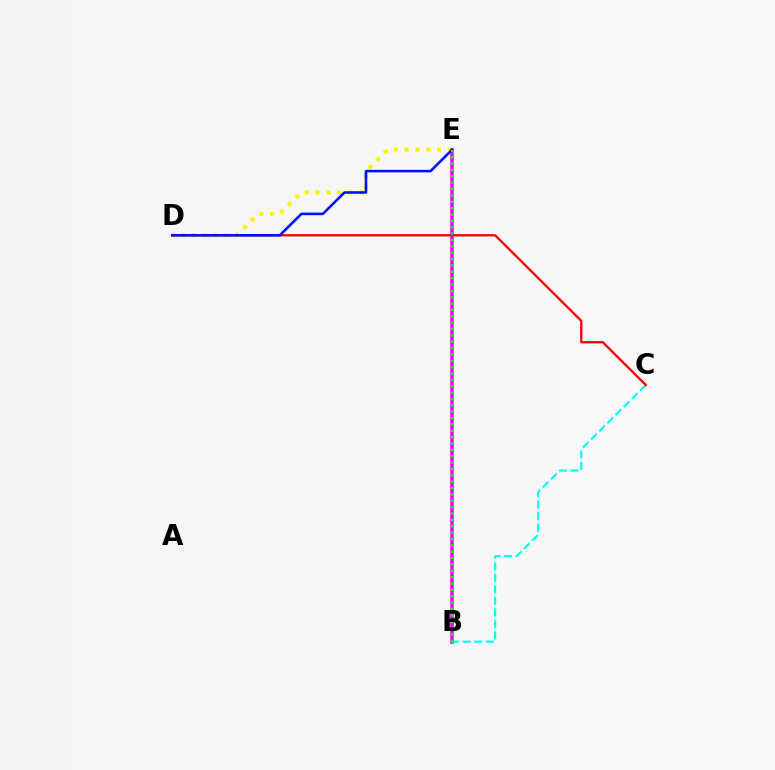{('D', 'E'): [{'color': '#fcf500', 'line_style': 'dotted', 'thickness': 2.95}, {'color': '#0010ff', 'line_style': 'solid', 'thickness': 1.85}], ('B', 'E'): [{'color': '#ee00ff', 'line_style': 'solid', 'thickness': 2.55}, {'color': '#08ff00', 'line_style': 'dotted', 'thickness': 1.73}], ('B', 'C'): [{'color': '#00fff6', 'line_style': 'dashed', 'thickness': 1.57}], ('C', 'D'): [{'color': '#ff0000', 'line_style': 'solid', 'thickness': 1.67}]}